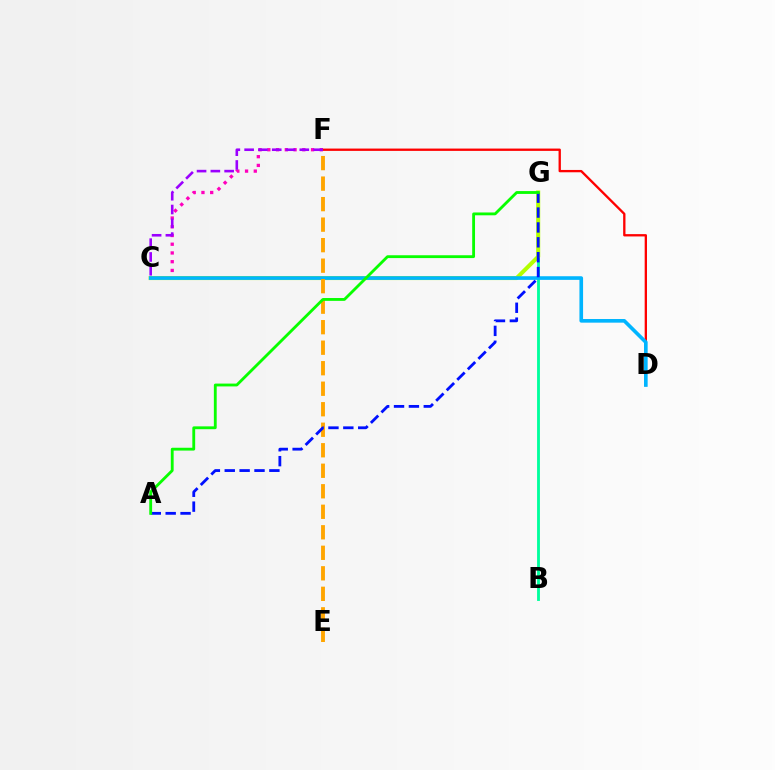{('C', 'F'): [{'color': '#ff00bd', 'line_style': 'dotted', 'thickness': 2.37}, {'color': '#9b00ff', 'line_style': 'dashed', 'thickness': 1.87}], ('D', 'F'): [{'color': '#ff0000', 'line_style': 'solid', 'thickness': 1.67}], ('B', 'G'): [{'color': '#00ff9d', 'line_style': 'solid', 'thickness': 2.05}], ('C', 'G'): [{'color': '#b3ff00', 'line_style': 'solid', 'thickness': 2.9}], ('C', 'D'): [{'color': '#00b5ff', 'line_style': 'solid', 'thickness': 2.62}], ('E', 'F'): [{'color': '#ffa500', 'line_style': 'dashed', 'thickness': 2.79}], ('A', 'G'): [{'color': '#0010ff', 'line_style': 'dashed', 'thickness': 2.02}, {'color': '#08ff00', 'line_style': 'solid', 'thickness': 2.04}]}